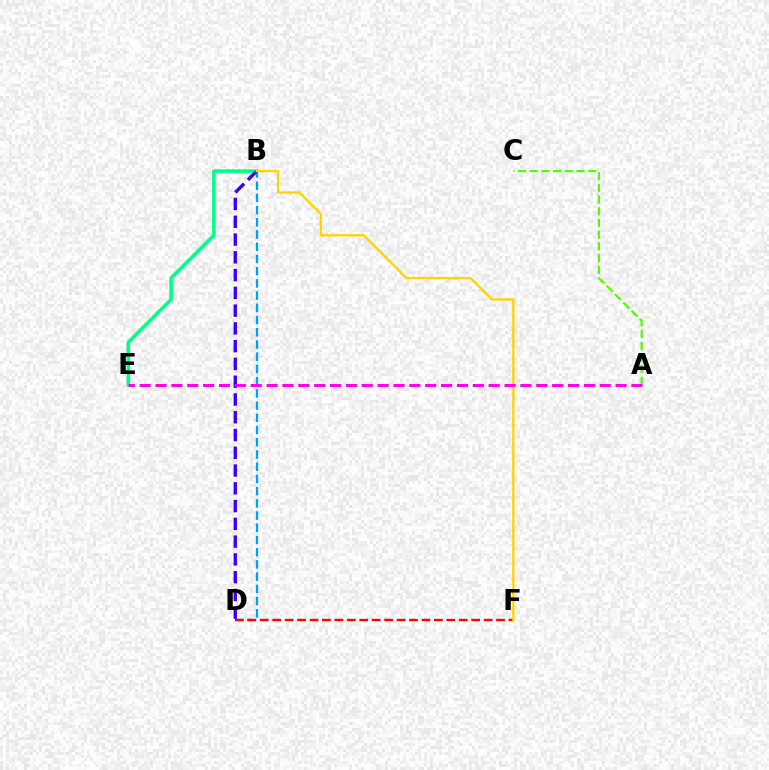{('B', 'D'): [{'color': '#009eff', 'line_style': 'dashed', 'thickness': 1.66}, {'color': '#3700ff', 'line_style': 'dashed', 'thickness': 2.41}], ('D', 'F'): [{'color': '#ff0000', 'line_style': 'dashed', 'thickness': 1.69}], ('B', 'E'): [{'color': '#00ff86', 'line_style': 'solid', 'thickness': 2.54}], ('A', 'C'): [{'color': '#4fff00', 'line_style': 'dashed', 'thickness': 1.59}], ('B', 'F'): [{'color': '#ffd500', 'line_style': 'solid', 'thickness': 1.67}], ('A', 'E'): [{'color': '#ff00ed', 'line_style': 'dashed', 'thickness': 2.16}]}